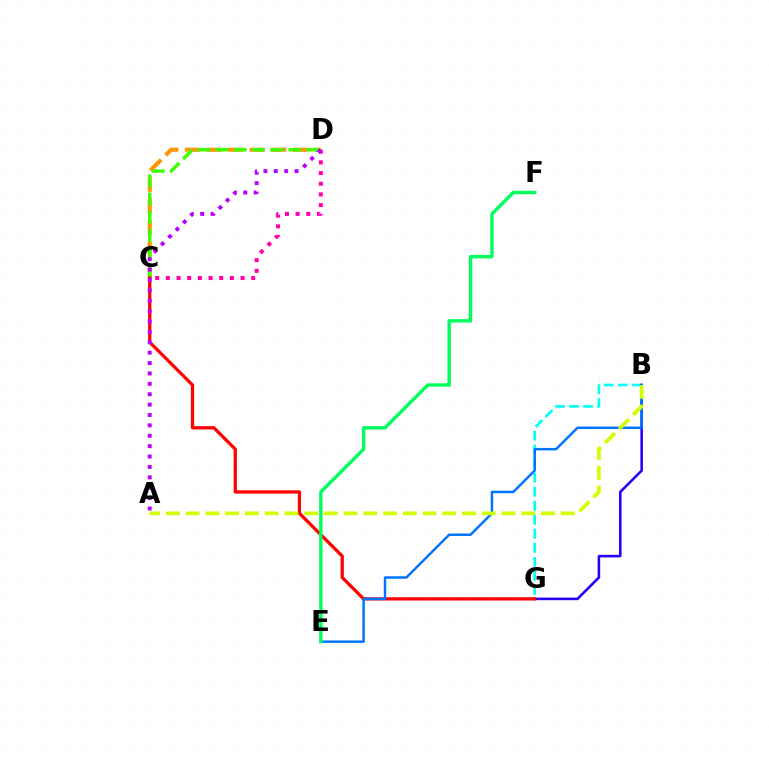{('B', 'G'): [{'color': '#00fff6', 'line_style': 'dashed', 'thickness': 1.9}, {'color': '#2500ff', 'line_style': 'solid', 'thickness': 1.86}], ('C', 'D'): [{'color': '#ff9400', 'line_style': 'dashed', 'thickness': 2.93}, {'color': '#3dff00', 'line_style': 'dashed', 'thickness': 2.47}, {'color': '#ff00ac', 'line_style': 'dotted', 'thickness': 2.9}], ('C', 'G'): [{'color': '#ff0000', 'line_style': 'solid', 'thickness': 2.35}], ('B', 'E'): [{'color': '#0074ff', 'line_style': 'solid', 'thickness': 1.77}], ('A', 'B'): [{'color': '#d1ff00', 'line_style': 'dashed', 'thickness': 2.68}], ('E', 'F'): [{'color': '#00ff5c', 'line_style': 'solid', 'thickness': 2.44}], ('A', 'D'): [{'color': '#b900ff', 'line_style': 'dotted', 'thickness': 2.82}]}